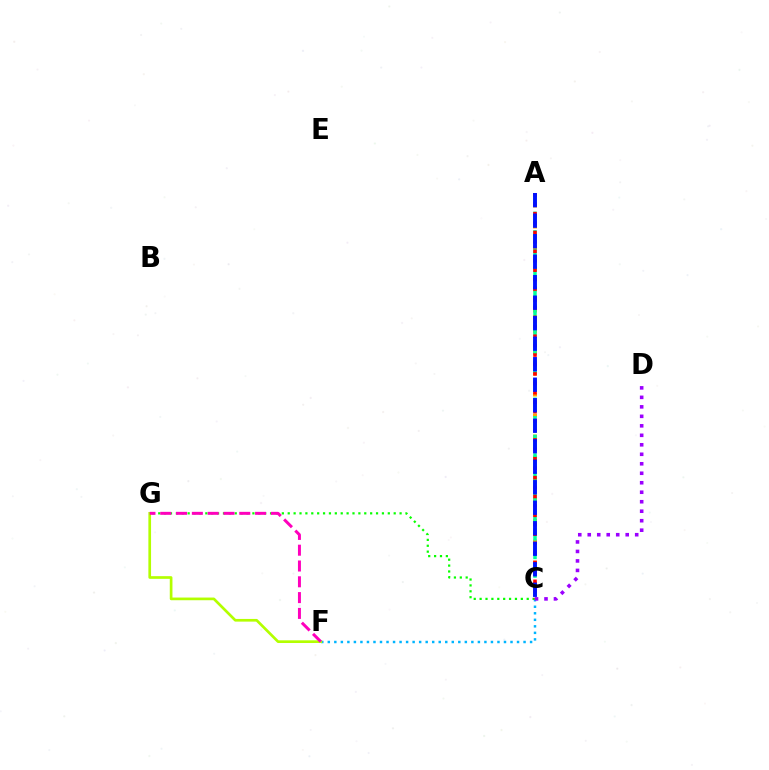{('A', 'C'): [{'color': '#ffa500', 'line_style': 'dotted', 'thickness': 2.85}, {'color': '#00ff9d', 'line_style': 'dashed', 'thickness': 2.53}, {'color': '#ff0000', 'line_style': 'dotted', 'thickness': 2.56}, {'color': '#0010ff', 'line_style': 'dashed', 'thickness': 2.79}], ('C', 'F'): [{'color': '#00b5ff', 'line_style': 'dotted', 'thickness': 1.77}], ('F', 'G'): [{'color': '#b3ff00', 'line_style': 'solid', 'thickness': 1.93}, {'color': '#ff00bd', 'line_style': 'dashed', 'thickness': 2.15}], ('C', 'G'): [{'color': '#08ff00', 'line_style': 'dotted', 'thickness': 1.6}], ('C', 'D'): [{'color': '#9b00ff', 'line_style': 'dotted', 'thickness': 2.58}]}